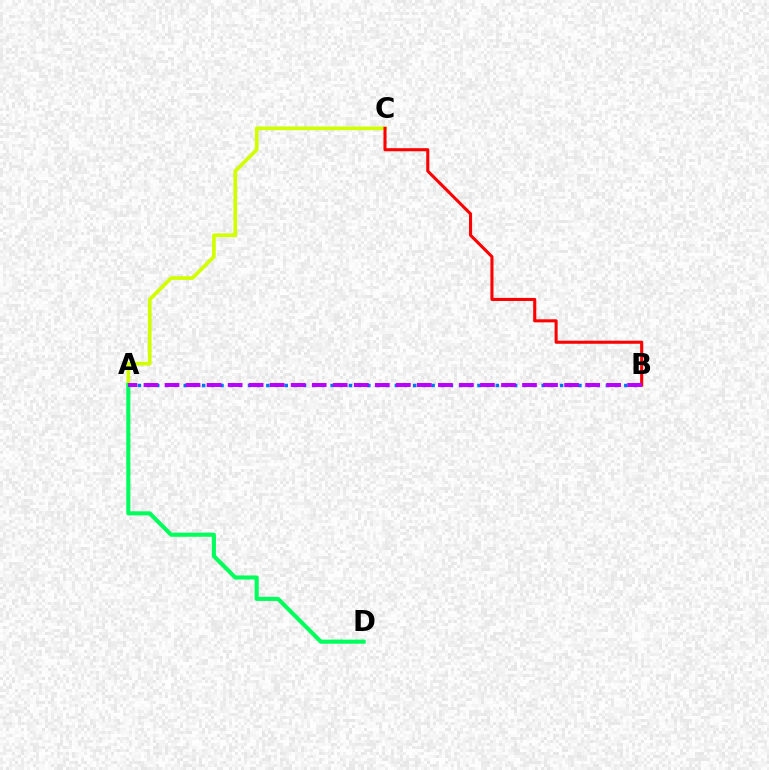{('A', 'C'): [{'color': '#d1ff00', 'line_style': 'solid', 'thickness': 2.67}], ('A', 'B'): [{'color': '#0074ff', 'line_style': 'dotted', 'thickness': 2.49}, {'color': '#b900ff', 'line_style': 'dashed', 'thickness': 2.86}], ('B', 'C'): [{'color': '#ff0000', 'line_style': 'solid', 'thickness': 2.21}], ('A', 'D'): [{'color': '#00ff5c', 'line_style': 'solid', 'thickness': 2.95}]}